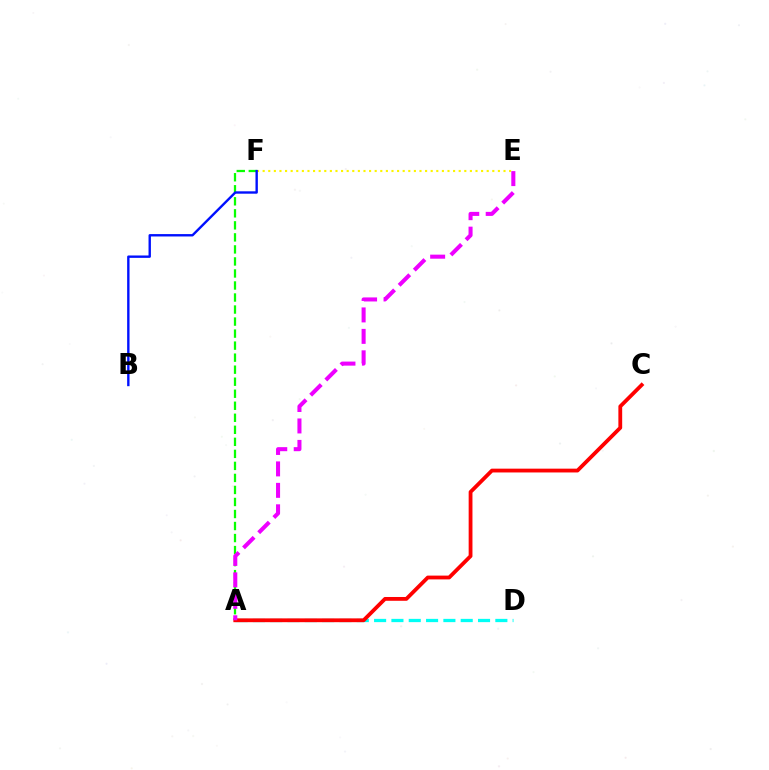{('A', 'D'): [{'color': '#00fff6', 'line_style': 'dashed', 'thickness': 2.35}], ('A', 'F'): [{'color': '#08ff00', 'line_style': 'dashed', 'thickness': 1.63}], ('A', 'C'): [{'color': '#ff0000', 'line_style': 'solid', 'thickness': 2.74}], ('E', 'F'): [{'color': '#fcf500', 'line_style': 'dotted', 'thickness': 1.52}], ('B', 'F'): [{'color': '#0010ff', 'line_style': 'solid', 'thickness': 1.71}], ('A', 'E'): [{'color': '#ee00ff', 'line_style': 'dashed', 'thickness': 2.91}]}